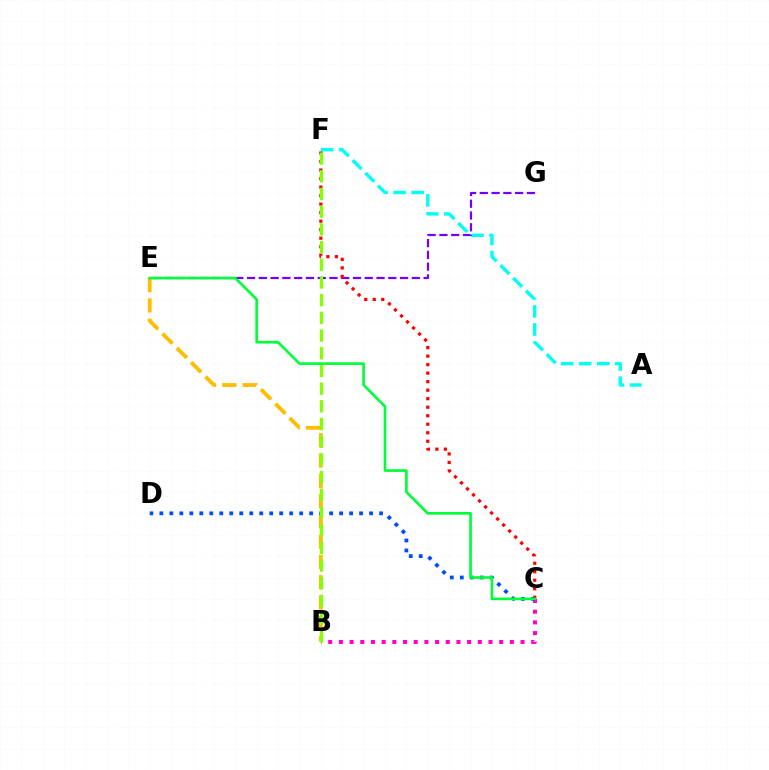{('A', 'F'): [{'color': '#00fff6', 'line_style': 'dashed', 'thickness': 2.45}], ('B', 'E'): [{'color': '#ffbd00', 'line_style': 'dashed', 'thickness': 2.75}], ('B', 'C'): [{'color': '#ff00cf', 'line_style': 'dotted', 'thickness': 2.9}], ('E', 'G'): [{'color': '#7200ff', 'line_style': 'dashed', 'thickness': 1.6}], ('C', 'F'): [{'color': '#ff0000', 'line_style': 'dotted', 'thickness': 2.31}], ('C', 'D'): [{'color': '#004bff', 'line_style': 'dotted', 'thickness': 2.71}], ('B', 'F'): [{'color': '#84ff00', 'line_style': 'dashed', 'thickness': 2.4}], ('C', 'E'): [{'color': '#00ff39', 'line_style': 'solid', 'thickness': 1.91}]}